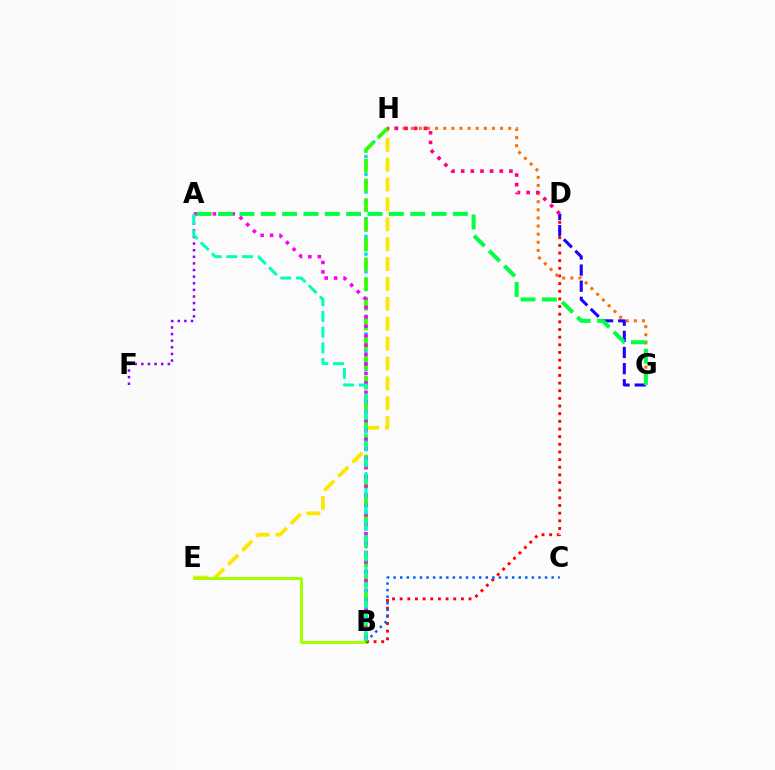{('E', 'H'): [{'color': '#ffe600', 'line_style': 'dashed', 'thickness': 2.7}], ('B', 'E'): [{'color': '#a2ff00', 'line_style': 'solid', 'thickness': 2.15}], ('B', 'D'): [{'color': '#ff0000', 'line_style': 'dotted', 'thickness': 2.08}], ('G', 'H'): [{'color': '#ff7000', 'line_style': 'dotted', 'thickness': 2.21}], ('D', 'G'): [{'color': '#1900ff', 'line_style': 'dashed', 'thickness': 2.19}], ('B', 'C'): [{'color': '#005dff', 'line_style': 'dotted', 'thickness': 1.79}], ('B', 'H'): [{'color': '#00d3ff', 'line_style': 'dotted', 'thickness': 2.41}, {'color': '#31ff00', 'line_style': 'dashed', 'thickness': 2.68}], ('A', 'F'): [{'color': '#8a00ff', 'line_style': 'dotted', 'thickness': 1.8}], ('A', 'B'): [{'color': '#fa00f9', 'line_style': 'dotted', 'thickness': 2.56}, {'color': '#00ffbb', 'line_style': 'dashed', 'thickness': 2.13}], ('D', 'H'): [{'color': '#ff0088', 'line_style': 'dotted', 'thickness': 2.62}], ('A', 'G'): [{'color': '#00ff45', 'line_style': 'dashed', 'thickness': 2.9}]}